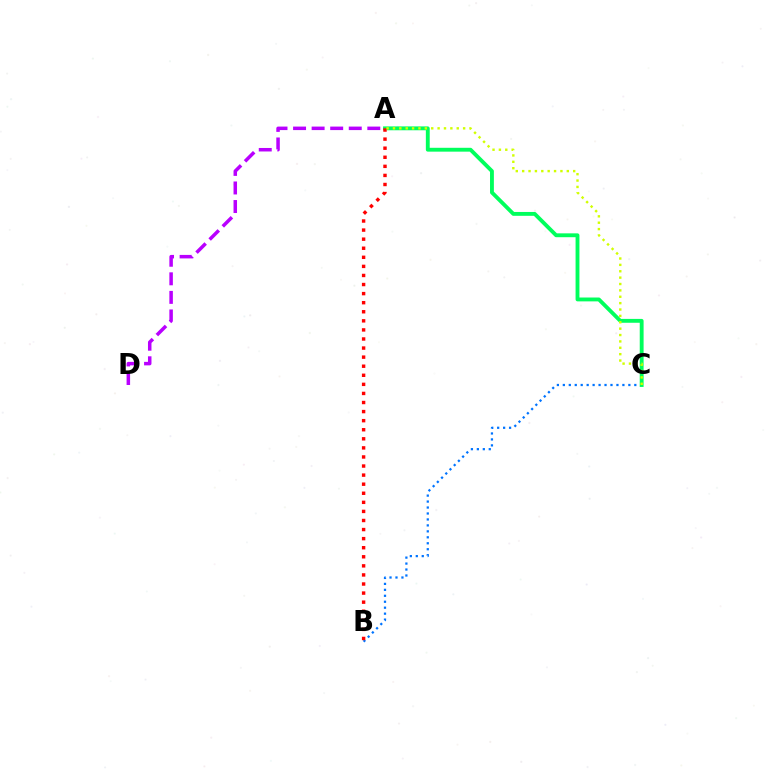{('B', 'C'): [{'color': '#0074ff', 'line_style': 'dotted', 'thickness': 1.62}], ('A', 'D'): [{'color': '#b900ff', 'line_style': 'dashed', 'thickness': 2.52}], ('A', 'C'): [{'color': '#00ff5c', 'line_style': 'solid', 'thickness': 2.78}, {'color': '#d1ff00', 'line_style': 'dotted', 'thickness': 1.73}], ('A', 'B'): [{'color': '#ff0000', 'line_style': 'dotted', 'thickness': 2.47}]}